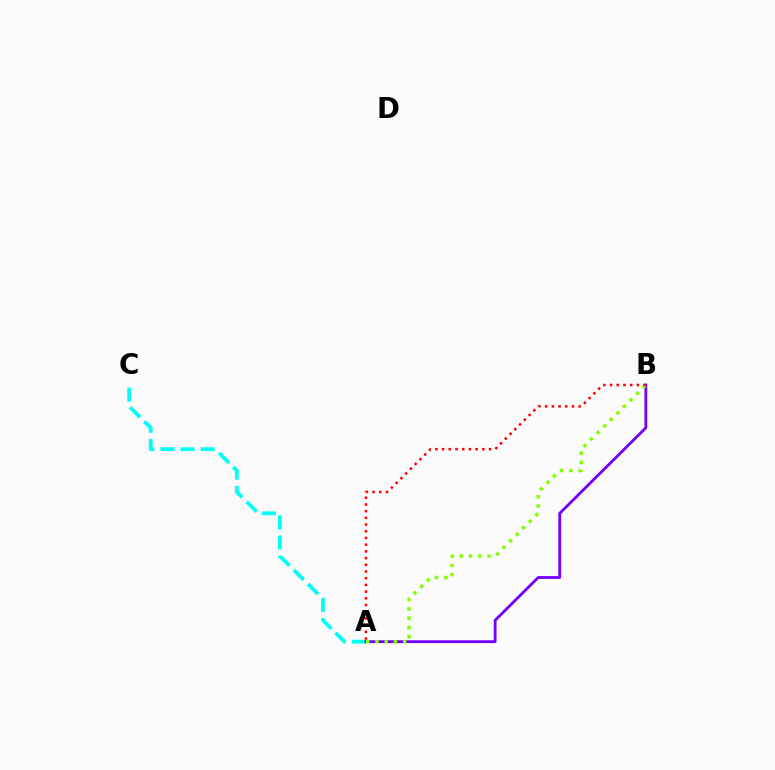{('A', 'C'): [{'color': '#00fff6', 'line_style': 'dashed', 'thickness': 2.73}], ('A', 'B'): [{'color': '#7200ff', 'line_style': 'solid', 'thickness': 2.03}, {'color': '#84ff00', 'line_style': 'dotted', 'thickness': 2.51}, {'color': '#ff0000', 'line_style': 'dotted', 'thickness': 1.82}]}